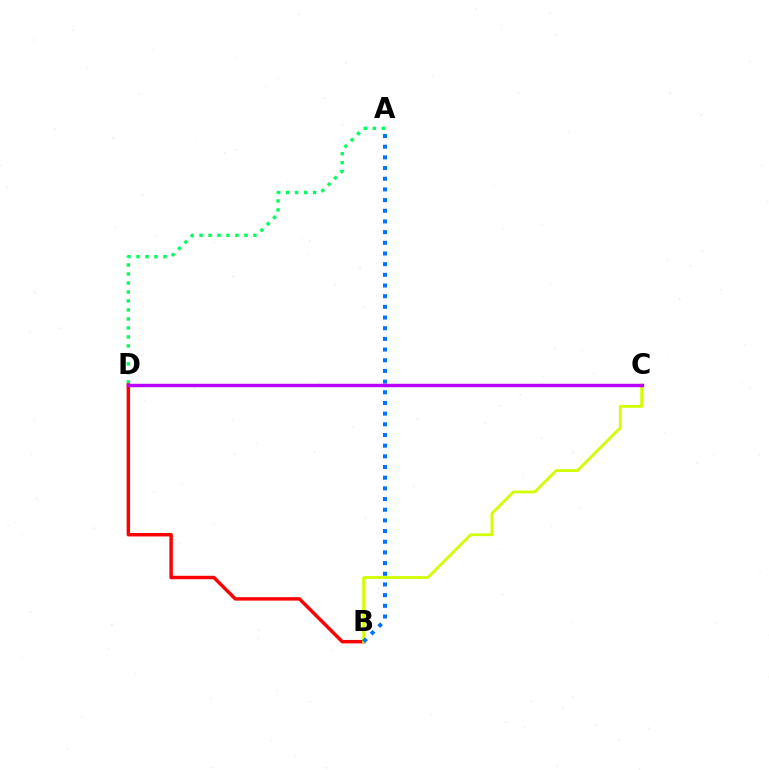{('A', 'D'): [{'color': '#00ff5c', 'line_style': 'dotted', 'thickness': 2.44}], ('B', 'D'): [{'color': '#ff0000', 'line_style': 'solid', 'thickness': 2.48}], ('B', 'C'): [{'color': '#d1ff00', 'line_style': 'solid', 'thickness': 2.03}], ('A', 'B'): [{'color': '#0074ff', 'line_style': 'dotted', 'thickness': 2.9}], ('C', 'D'): [{'color': '#b900ff', 'line_style': 'solid', 'thickness': 2.48}]}